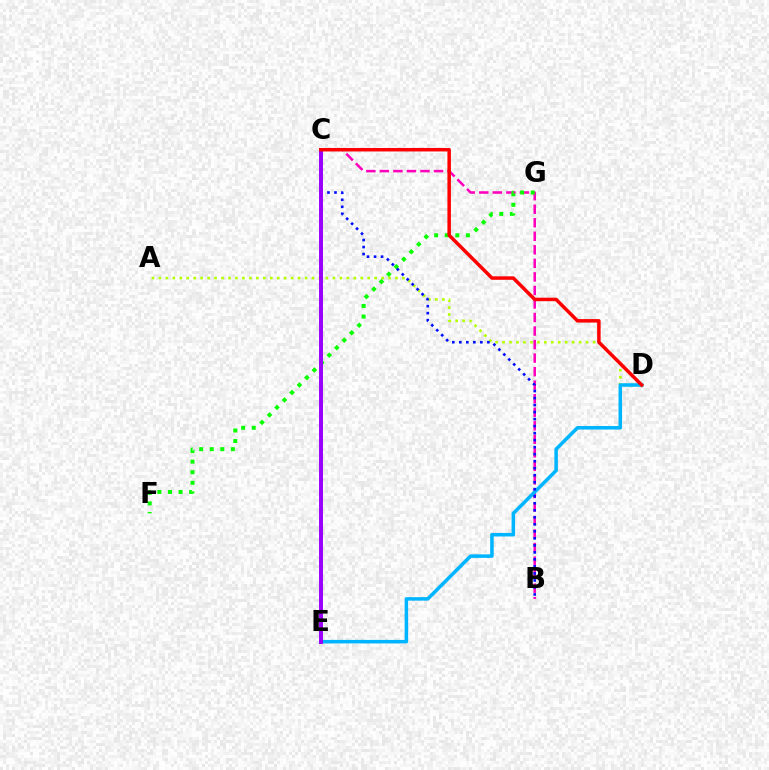{('B', 'C'): [{'color': '#ff00bd', 'line_style': 'dashed', 'thickness': 1.84}, {'color': '#0010ff', 'line_style': 'dotted', 'thickness': 1.91}], ('C', 'E'): [{'color': '#00ff9d', 'line_style': 'solid', 'thickness': 2.13}, {'color': '#ffa500', 'line_style': 'dashed', 'thickness': 1.85}, {'color': '#9b00ff', 'line_style': 'solid', 'thickness': 2.84}], ('A', 'D'): [{'color': '#b3ff00', 'line_style': 'dotted', 'thickness': 1.89}], ('D', 'E'): [{'color': '#00b5ff', 'line_style': 'solid', 'thickness': 2.54}], ('F', 'G'): [{'color': '#08ff00', 'line_style': 'dotted', 'thickness': 2.87}], ('C', 'D'): [{'color': '#ff0000', 'line_style': 'solid', 'thickness': 2.51}]}